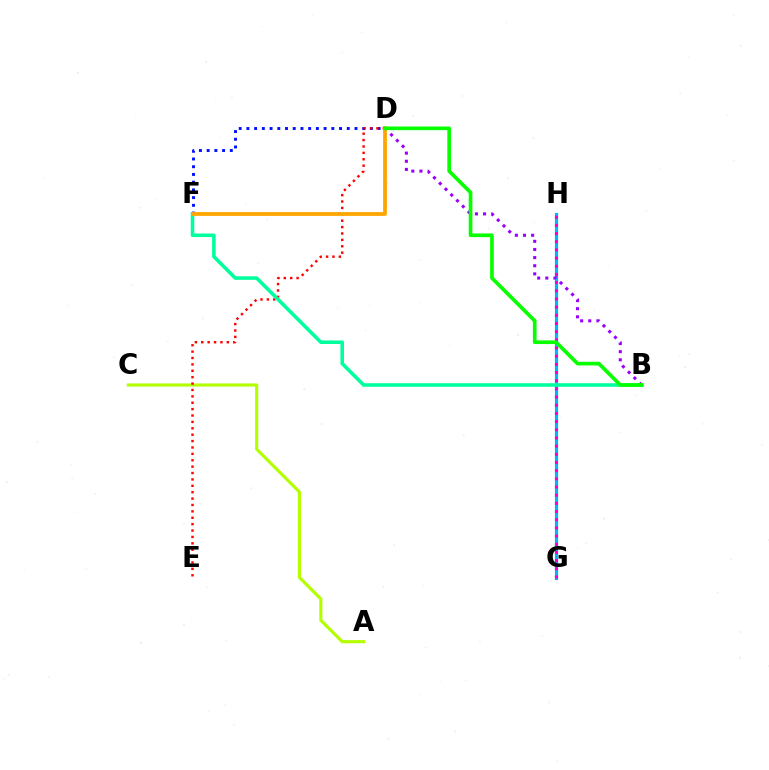{('G', 'H'): [{'color': '#00b5ff', 'line_style': 'solid', 'thickness': 2.3}, {'color': '#ff00bd', 'line_style': 'dotted', 'thickness': 2.22}], ('A', 'C'): [{'color': '#b3ff00', 'line_style': 'solid', 'thickness': 2.26}], ('B', 'D'): [{'color': '#9b00ff', 'line_style': 'dotted', 'thickness': 2.21}, {'color': '#08ff00', 'line_style': 'solid', 'thickness': 2.64}], ('D', 'F'): [{'color': '#0010ff', 'line_style': 'dotted', 'thickness': 2.1}, {'color': '#ffa500', 'line_style': 'solid', 'thickness': 2.71}], ('D', 'E'): [{'color': '#ff0000', 'line_style': 'dotted', 'thickness': 1.74}], ('B', 'F'): [{'color': '#00ff9d', 'line_style': 'solid', 'thickness': 2.56}]}